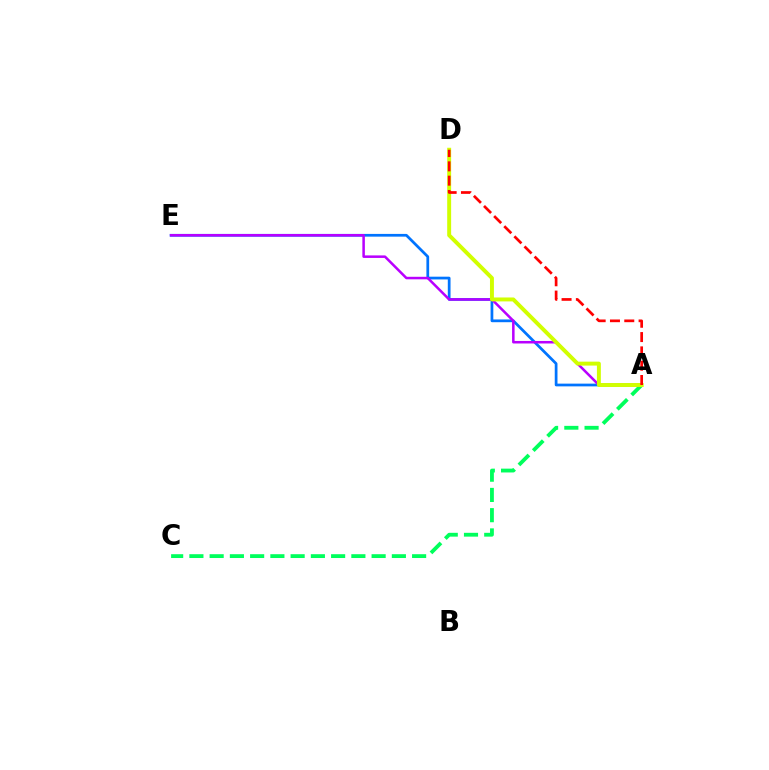{('A', 'C'): [{'color': '#00ff5c', 'line_style': 'dashed', 'thickness': 2.75}], ('A', 'E'): [{'color': '#0074ff', 'line_style': 'solid', 'thickness': 1.97}, {'color': '#b900ff', 'line_style': 'solid', 'thickness': 1.82}], ('A', 'D'): [{'color': '#d1ff00', 'line_style': 'solid', 'thickness': 2.83}, {'color': '#ff0000', 'line_style': 'dashed', 'thickness': 1.94}]}